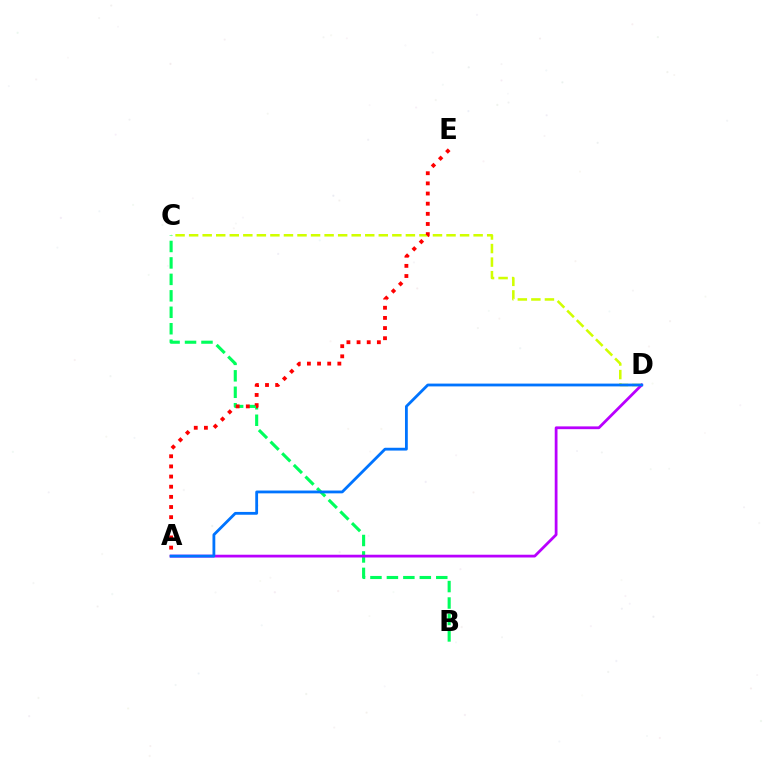{('C', 'D'): [{'color': '#d1ff00', 'line_style': 'dashed', 'thickness': 1.84}], ('B', 'C'): [{'color': '#00ff5c', 'line_style': 'dashed', 'thickness': 2.24}], ('A', 'D'): [{'color': '#b900ff', 'line_style': 'solid', 'thickness': 1.99}, {'color': '#0074ff', 'line_style': 'solid', 'thickness': 2.02}], ('A', 'E'): [{'color': '#ff0000', 'line_style': 'dotted', 'thickness': 2.76}]}